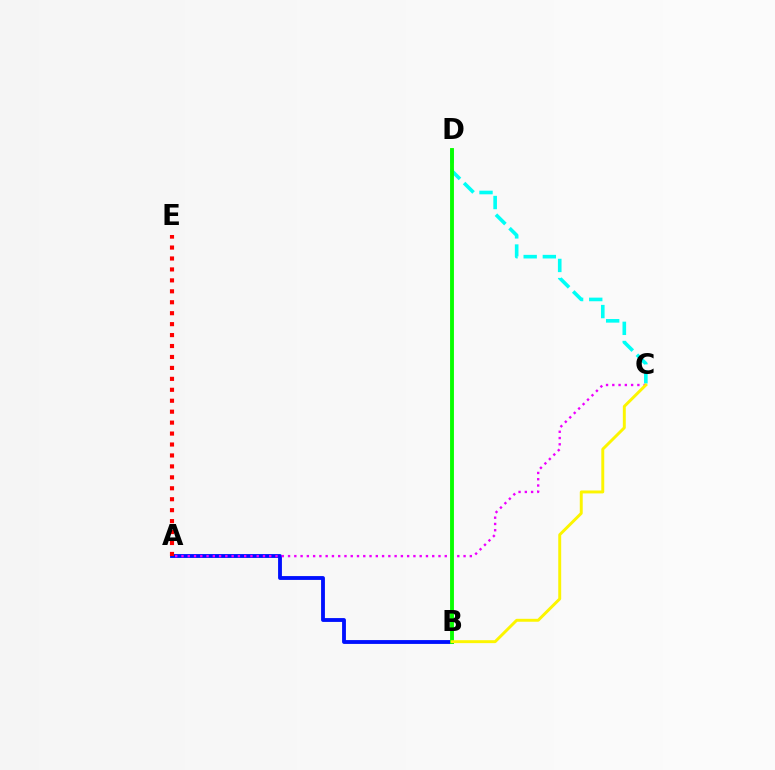{('A', 'B'): [{'color': '#0010ff', 'line_style': 'solid', 'thickness': 2.77}], ('A', 'C'): [{'color': '#ee00ff', 'line_style': 'dotted', 'thickness': 1.7}], ('C', 'D'): [{'color': '#00fff6', 'line_style': 'dashed', 'thickness': 2.6}], ('A', 'E'): [{'color': '#ff0000', 'line_style': 'dotted', 'thickness': 2.97}], ('B', 'D'): [{'color': '#08ff00', 'line_style': 'solid', 'thickness': 2.79}], ('B', 'C'): [{'color': '#fcf500', 'line_style': 'solid', 'thickness': 2.11}]}